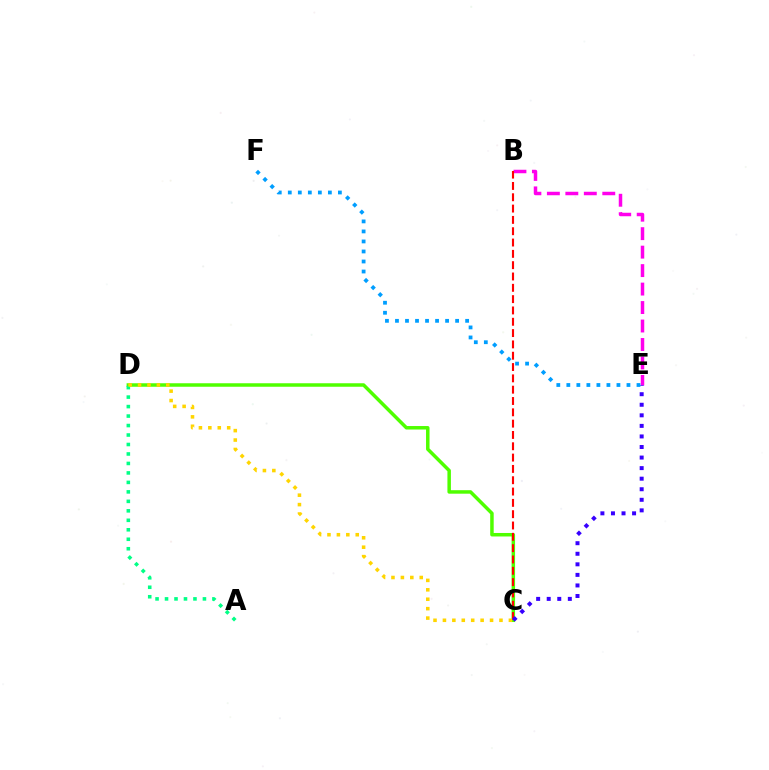{('C', 'D'): [{'color': '#4fff00', 'line_style': 'solid', 'thickness': 2.51}, {'color': '#ffd500', 'line_style': 'dotted', 'thickness': 2.56}], ('B', 'E'): [{'color': '#ff00ed', 'line_style': 'dashed', 'thickness': 2.51}], ('B', 'C'): [{'color': '#ff0000', 'line_style': 'dashed', 'thickness': 1.54}], ('A', 'D'): [{'color': '#00ff86', 'line_style': 'dotted', 'thickness': 2.57}], ('C', 'E'): [{'color': '#3700ff', 'line_style': 'dotted', 'thickness': 2.87}], ('E', 'F'): [{'color': '#009eff', 'line_style': 'dotted', 'thickness': 2.72}]}